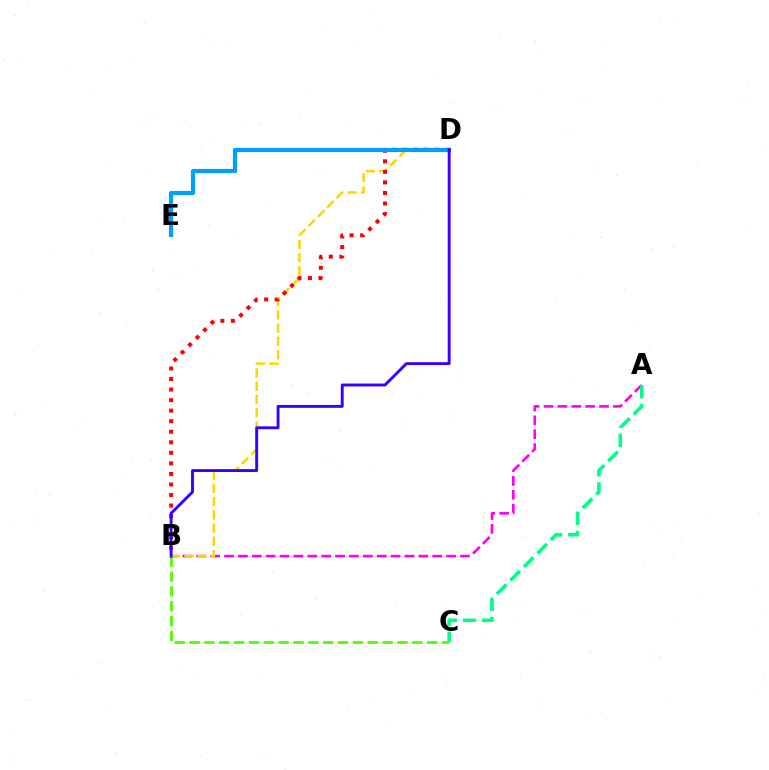{('A', 'B'): [{'color': '#ff00ed', 'line_style': 'dashed', 'thickness': 1.89}], ('A', 'C'): [{'color': '#00ff86', 'line_style': 'dashed', 'thickness': 2.6}], ('B', 'D'): [{'color': '#ffd500', 'line_style': 'dashed', 'thickness': 1.8}, {'color': '#ff0000', 'line_style': 'dotted', 'thickness': 2.86}, {'color': '#3700ff', 'line_style': 'solid', 'thickness': 2.08}], ('D', 'E'): [{'color': '#009eff', 'line_style': 'solid', 'thickness': 2.99}], ('B', 'C'): [{'color': '#4fff00', 'line_style': 'dashed', 'thickness': 2.02}]}